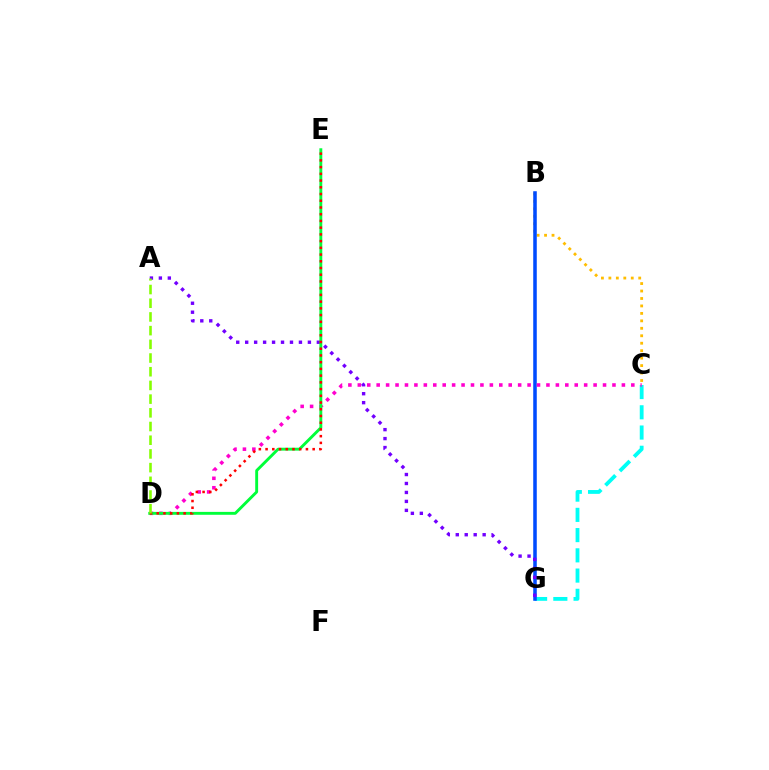{('C', 'G'): [{'color': '#00fff6', 'line_style': 'dashed', 'thickness': 2.75}], ('B', 'C'): [{'color': '#ffbd00', 'line_style': 'dotted', 'thickness': 2.03}], ('B', 'G'): [{'color': '#004bff', 'line_style': 'solid', 'thickness': 2.55}], ('A', 'G'): [{'color': '#7200ff', 'line_style': 'dotted', 'thickness': 2.43}], ('C', 'D'): [{'color': '#ff00cf', 'line_style': 'dotted', 'thickness': 2.56}], ('D', 'E'): [{'color': '#00ff39', 'line_style': 'solid', 'thickness': 2.08}, {'color': '#ff0000', 'line_style': 'dotted', 'thickness': 1.83}], ('A', 'D'): [{'color': '#84ff00', 'line_style': 'dashed', 'thickness': 1.86}]}